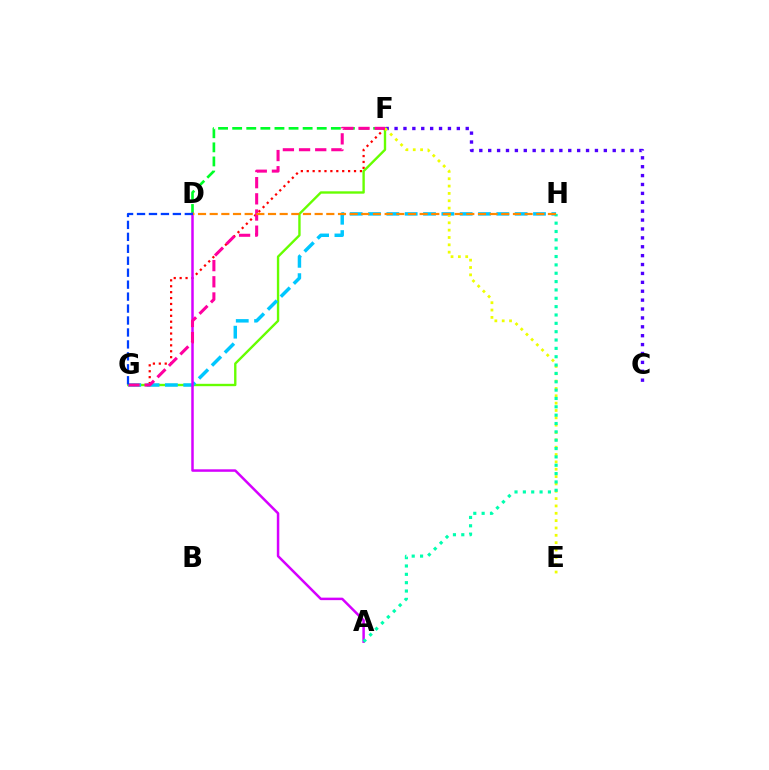{('D', 'F'): [{'color': '#00ff27', 'line_style': 'dashed', 'thickness': 1.91}], ('F', 'G'): [{'color': '#ff0000', 'line_style': 'dotted', 'thickness': 1.61}, {'color': '#66ff00', 'line_style': 'solid', 'thickness': 1.71}, {'color': '#ff00a0', 'line_style': 'dashed', 'thickness': 2.2}], ('G', 'H'): [{'color': '#00c7ff', 'line_style': 'dashed', 'thickness': 2.49}], ('C', 'F'): [{'color': '#4f00ff', 'line_style': 'dotted', 'thickness': 2.42}], ('E', 'F'): [{'color': '#eeff00', 'line_style': 'dotted', 'thickness': 2.0}], ('A', 'D'): [{'color': '#d600ff', 'line_style': 'solid', 'thickness': 1.79}], ('A', 'H'): [{'color': '#00ffaf', 'line_style': 'dotted', 'thickness': 2.27}], ('D', 'H'): [{'color': '#ff8800', 'line_style': 'dashed', 'thickness': 1.58}], ('D', 'G'): [{'color': '#003fff', 'line_style': 'dashed', 'thickness': 1.62}]}